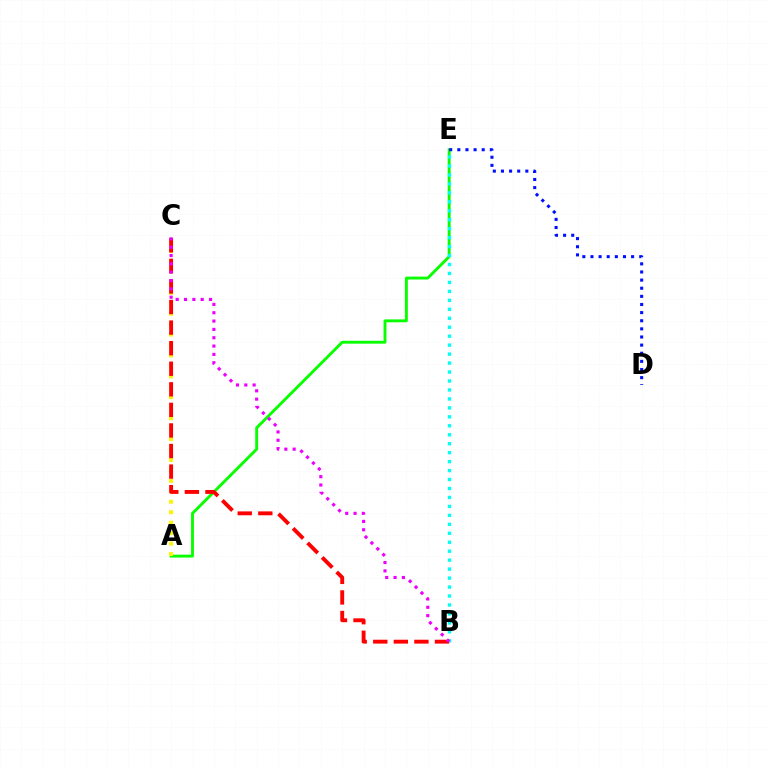{('A', 'E'): [{'color': '#08ff00', 'line_style': 'solid', 'thickness': 2.08}], ('B', 'E'): [{'color': '#00fff6', 'line_style': 'dotted', 'thickness': 2.43}], ('D', 'E'): [{'color': '#0010ff', 'line_style': 'dotted', 'thickness': 2.21}], ('A', 'C'): [{'color': '#fcf500', 'line_style': 'dotted', 'thickness': 2.84}], ('B', 'C'): [{'color': '#ff0000', 'line_style': 'dashed', 'thickness': 2.79}, {'color': '#ee00ff', 'line_style': 'dotted', 'thickness': 2.26}]}